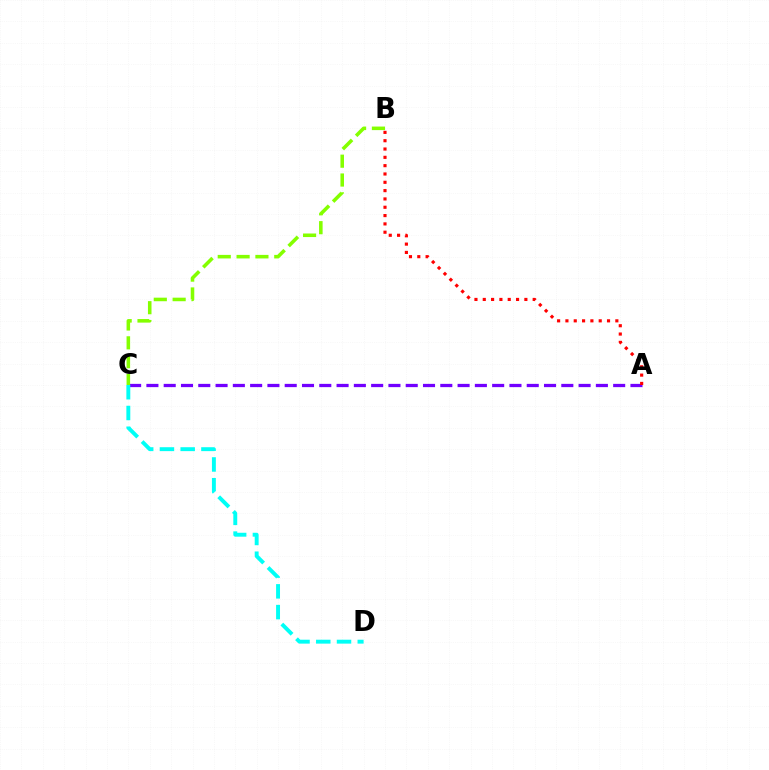{('A', 'C'): [{'color': '#7200ff', 'line_style': 'dashed', 'thickness': 2.35}], ('B', 'C'): [{'color': '#84ff00', 'line_style': 'dashed', 'thickness': 2.56}], ('C', 'D'): [{'color': '#00fff6', 'line_style': 'dashed', 'thickness': 2.82}], ('A', 'B'): [{'color': '#ff0000', 'line_style': 'dotted', 'thickness': 2.26}]}